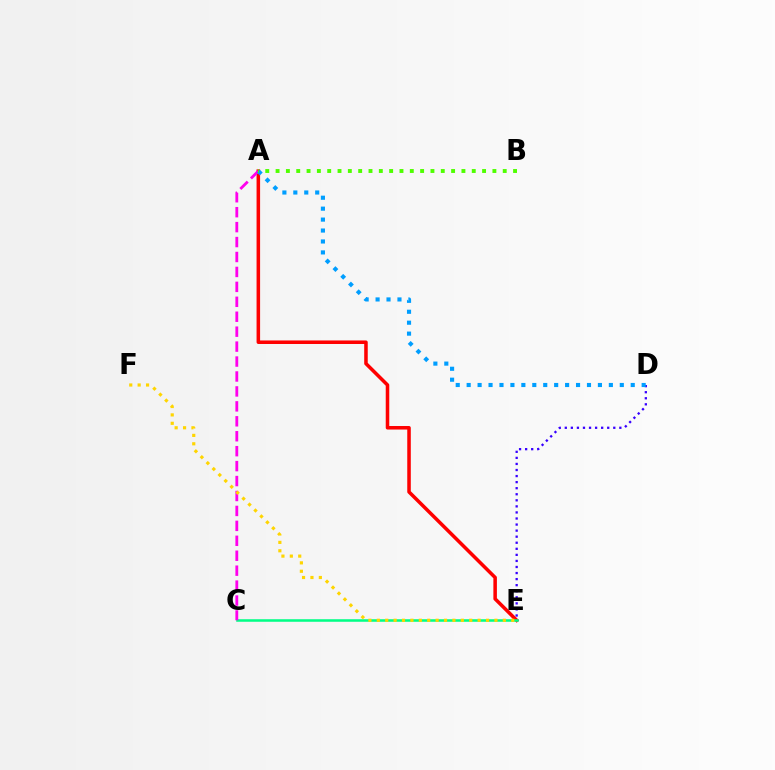{('A', 'E'): [{'color': '#ff0000', 'line_style': 'solid', 'thickness': 2.54}], ('C', 'E'): [{'color': '#00ff86', 'line_style': 'solid', 'thickness': 1.83}], ('A', 'C'): [{'color': '#ff00ed', 'line_style': 'dashed', 'thickness': 2.03}], ('D', 'E'): [{'color': '#3700ff', 'line_style': 'dotted', 'thickness': 1.65}], ('E', 'F'): [{'color': '#ffd500', 'line_style': 'dotted', 'thickness': 2.28}], ('A', 'D'): [{'color': '#009eff', 'line_style': 'dotted', 'thickness': 2.97}], ('A', 'B'): [{'color': '#4fff00', 'line_style': 'dotted', 'thickness': 2.81}]}